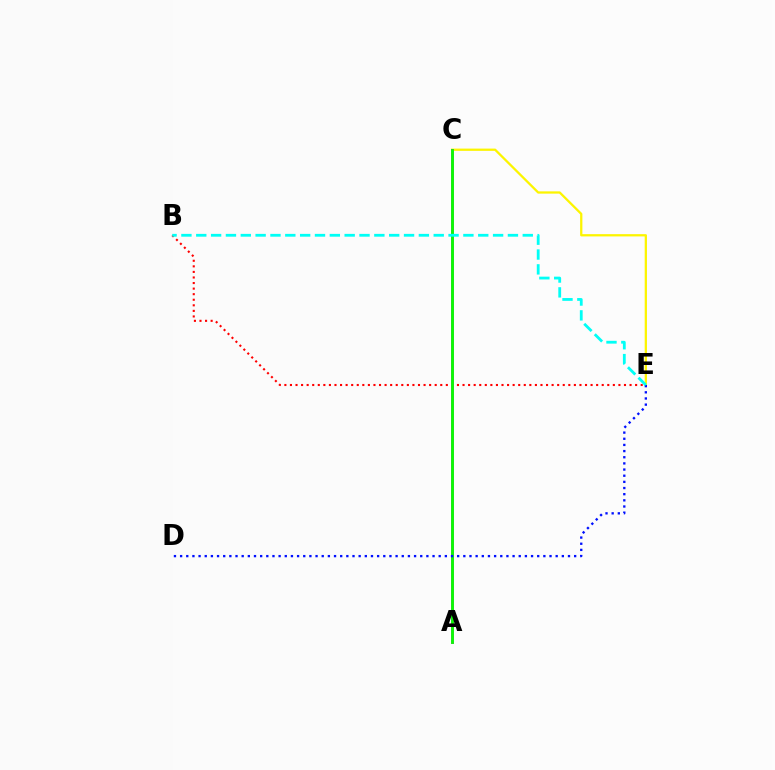{('C', 'E'): [{'color': '#fcf500', 'line_style': 'solid', 'thickness': 1.64}], ('B', 'E'): [{'color': '#ff0000', 'line_style': 'dotted', 'thickness': 1.51}, {'color': '#00fff6', 'line_style': 'dashed', 'thickness': 2.02}], ('A', 'C'): [{'color': '#ee00ff', 'line_style': 'solid', 'thickness': 2.12}, {'color': '#08ff00', 'line_style': 'solid', 'thickness': 2.03}], ('D', 'E'): [{'color': '#0010ff', 'line_style': 'dotted', 'thickness': 1.67}]}